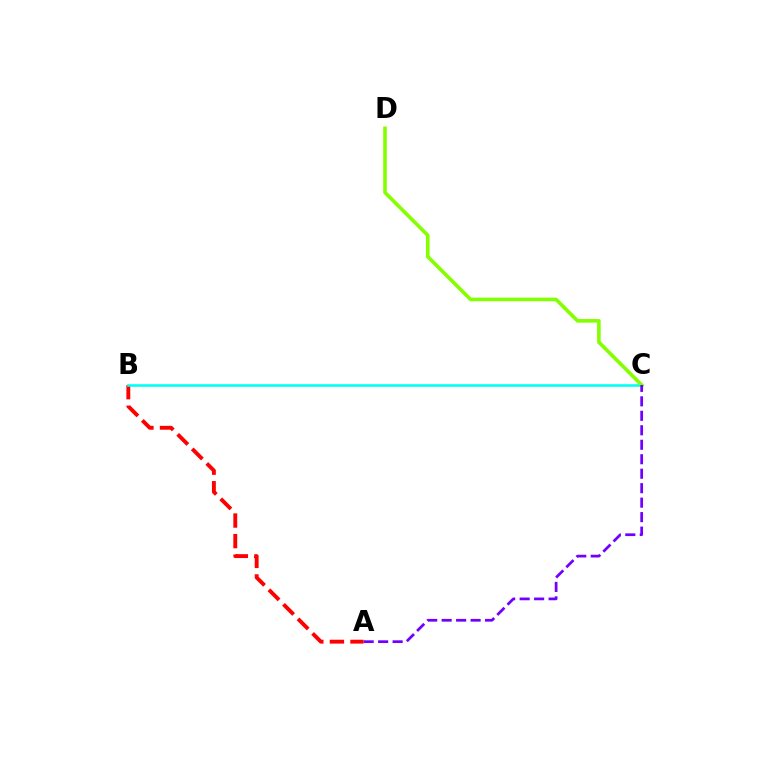{('A', 'B'): [{'color': '#ff0000', 'line_style': 'dashed', 'thickness': 2.8}], ('B', 'C'): [{'color': '#00fff6', 'line_style': 'solid', 'thickness': 1.87}], ('C', 'D'): [{'color': '#84ff00', 'line_style': 'solid', 'thickness': 2.59}], ('A', 'C'): [{'color': '#7200ff', 'line_style': 'dashed', 'thickness': 1.97}]}